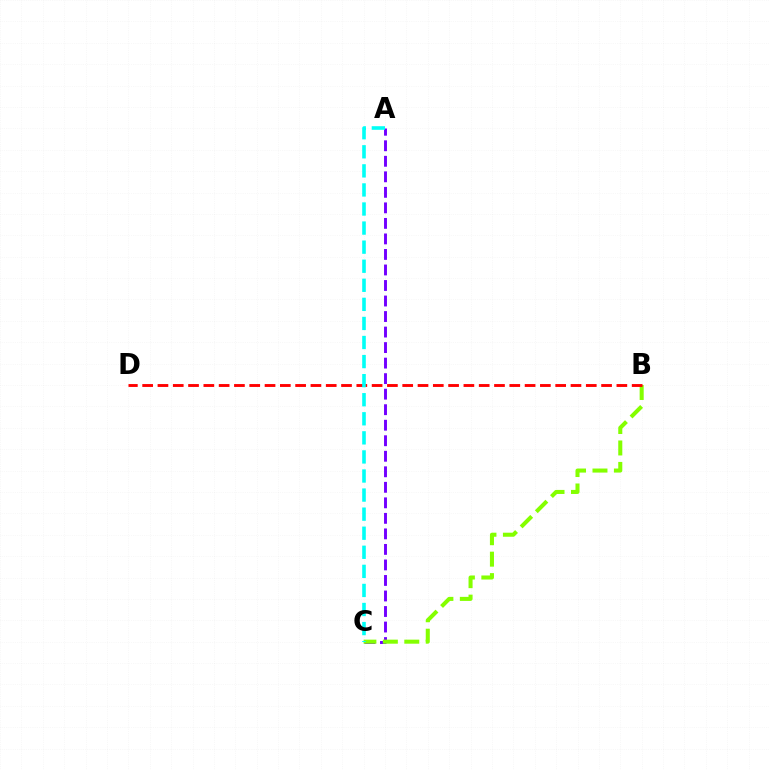{('A', 'C'): [{'color': '#7200ff', 'line_style': 'dashed', 'thickness': 2.11}, {'color': '#00fff6', 'line_style': 'dashed', 'thickness': 2.59}], ('B', 'C'): [{'color': '#84ff00', 'line_style': 'dashed', 'thickness': 2.91}], ('B', 'D'): [{'color': '#ff0000', 'line_style': 'dashed', 'thickness': 2.08}]}